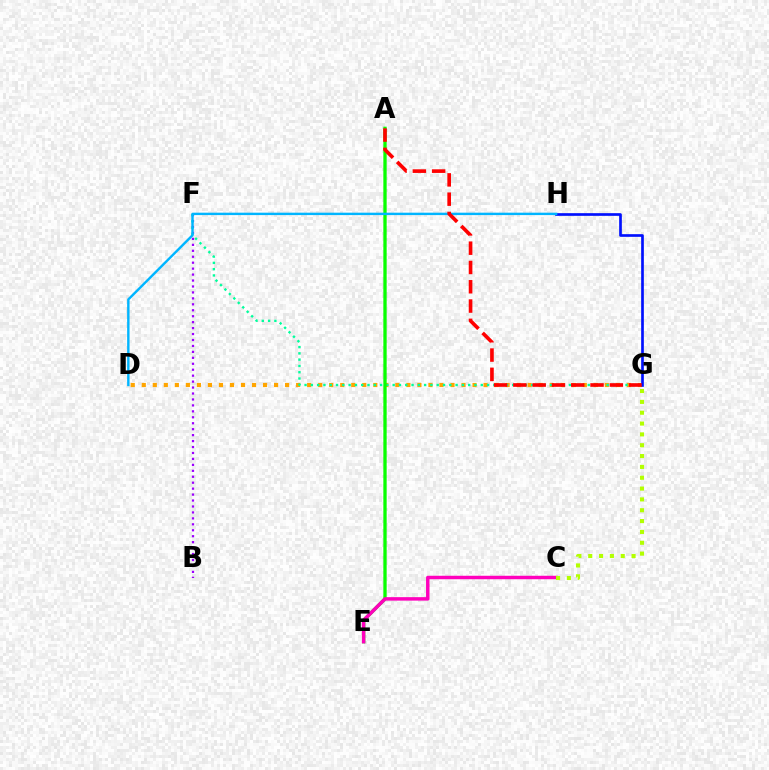{('B', 'F'): [{'color': '#9b00ff', 'line_style': 'dotted', 'thickness': 1.62}], ('D', 'G'): [{'color': '#ffa500', 'line_style': 'dotted', 'thickness': 3.0}], ('F', 'G'): [{'color': '#00ff9d', 'line_style': 'dotted', 'thickness': 1.71}], ('A', 'E'): [{'color': '#08ff00', 'line_style': 'solid', 'thickness': 2.38}], ('C', 'E'): [{'color': '#ff00bd', 'line_style': 'solid', 'thickness': 2.5}], ('C', 'G'): [{'color': '#b3ff00', 'line_style': 'dotted', 'thickness': 2.94}], ('G', 'H'): [{'color': '#0010ff', 'line_style': 'solid', 'thickness': 1.92}], ('D', 'H'): [{'color': '#00b5ff', 'line_style': 'solid', 'thickness': 1.74}], ('A', 'G'): [{'color': '#ff0000', 'line_style': 'dashed', 'thickness': 2.62}]}